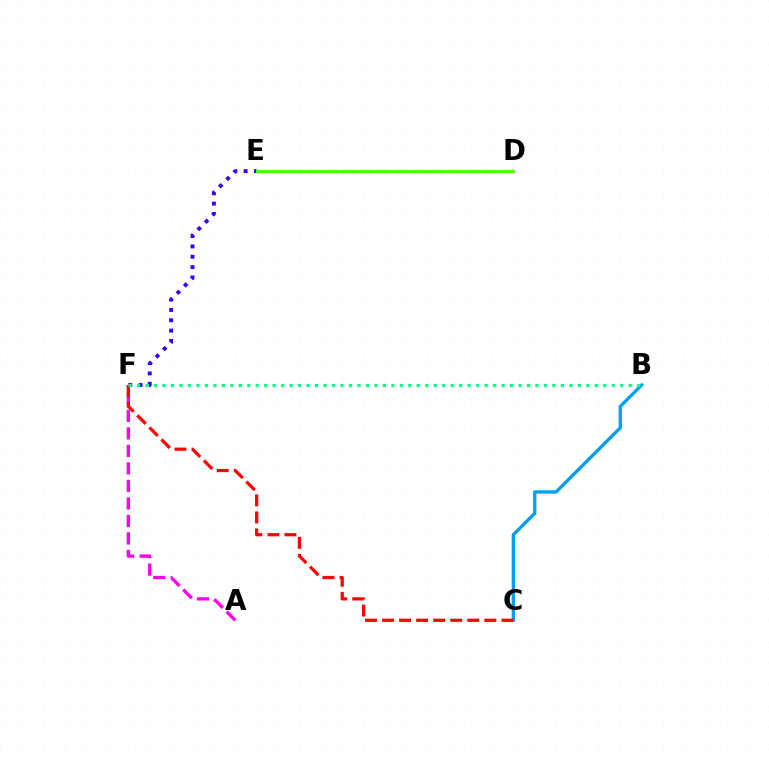{('B', 'C'): [{'color': '#009eff', 'line_style': 'solid', 'thickness': 2.37}], ('D', 'E'): [{'color': '#ffd500', 'line_style': 'dashed', 'thickness': 2.39}, {'color': '#4fff00', 'line_style': 'solid', 'thickness': 2.2}], ('A', 'F'): [{'color': '#ff00ed', 'line_style': 'dashed', 'thickness': 2.38}], ('E', 'F'): [{'color': '#3700ff', 'line_style': 'dotted', 'thickness': 2.81}], ('C', 'F'): [{'color': '#ff0000', 'line_style': 'dashed', 'thickness': 2.32}], ('B', 'F'): [{'color': '#00ff86', 'line_style': 'dotted', 'thickness': 2.3}]}